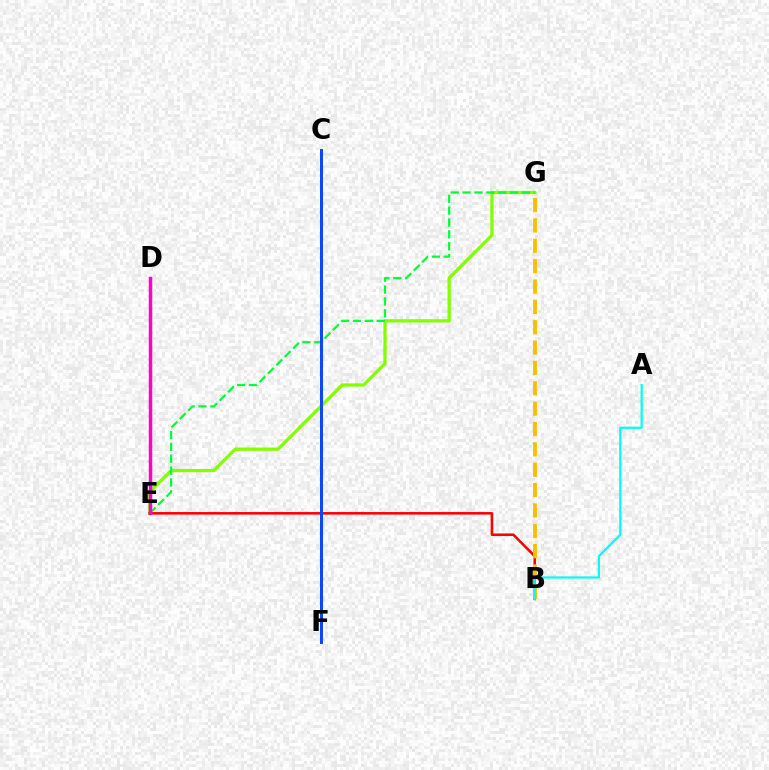{('E', 'G'): [{'color': '#84ff00', 'line_style': 'solid', 'thickness': 2.36}, {'color': '#00ff39', 'line_style': 'dashed', 'thickness': 1.61}], ('B', 'E'): [{'color': '#ff0000', 'line_style': 'solid', 'thickness': 1.86}], ('B', 'G'): [{'color': '#ffbd00', 'line_style': 'dashed', 'thickness': 2.77}], ('D', 'E'): [{'color': '#ff00cf', 'line_style': 'solid', 'thickness': 2.49}], ('A', 'B'): [{'color': '#00fff6', 'line_style': 'solid', 'thickness': 1.61}], ('C', 'F'): [{'color': '#7200ff', 'line_style': 'solid', 'thickness': 1.97}, {'color': '#004bff', 'line_style': 'solid', 'thickness': 2.0}]}